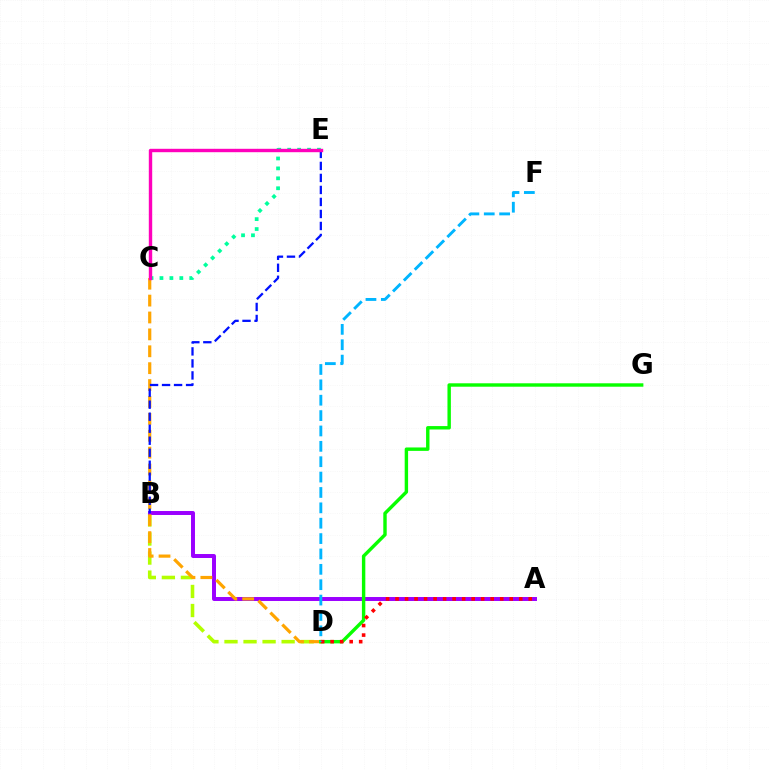{('B', 'D'): [{'color': '#b3ff00', 'line_style': 'dashed', 'thickness': 2.59}], ('A', 'B'): [{'color': '#9b00ff', 'line_style': 'solid', 'thickness': 2.85}], ('C', 'D'): [{'color': '#ffa500', 'line_style': 'dashed', 'thickness': 2.3}], ('D', 'G'): [{'color': '#08ff00', 'line_style': 'solid', 'thickness': 2.46}], ('B', 'E'): [{'color': '#0010ff', 'line_style': 'dashed', 'thickness': 1.63}], ('A', 'D'): [{'color': '#ff0000', 'line_style': 'dotted', 'thickness': 2.58}], ('C', 'E'): [{'color': '#00ff9d', 'line_style': 'dotted', 'thickness': 2.7}, {'color': '#ff00bd', 'line_style': 'solid', 'thickness': 2.44}], ('D', 'F'): [{'color': '#00b5ff', 'line_style': 'dashed', 'thickness': 2.09}]}